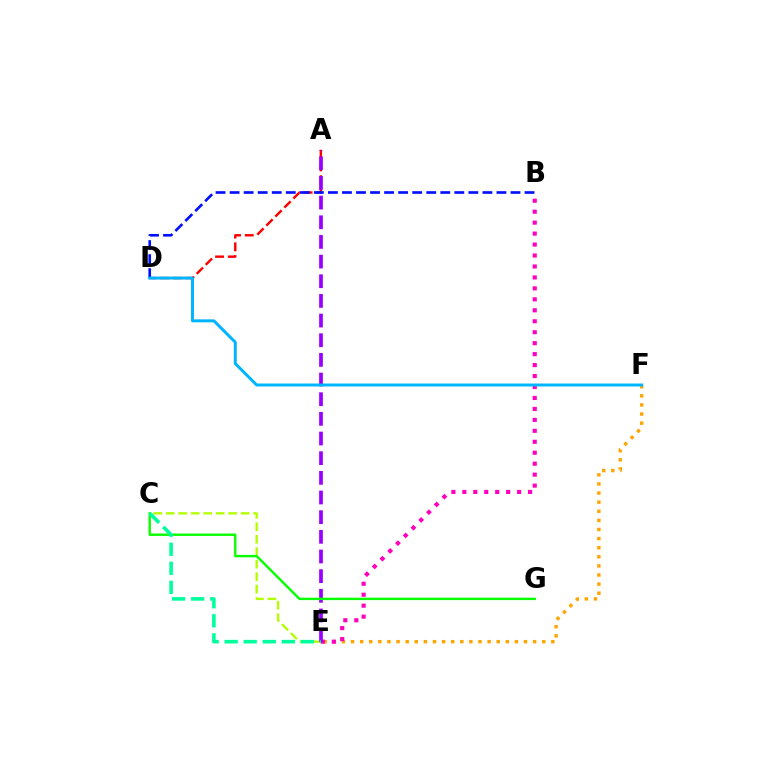{('E', 'F'): [{'color': '#ffa500', 'line_style': 'dotted', 'thickness': 2.47}], ('B', 'E'): [{'color': '#ff00bd', 'line_style': 'dotted', 'thickness': 2.98}], ('A', 'D'): [{'color': '#ff0000', 'line_style': 'dashed', 'thickness': 1.73}], ('C', 'E'): [{'color': '#b3ff00', 'line_style': 'dashed', 'thickness': 1.69}, {'color': '#00ff9d', 'line_style': 'dashed', 'thickness': 2.59}], ('A', 'E'): [{'color': '#9b00ff', 'line_style': 'dashed', 'thickness': 2.67}], ('C', 'G'): [{'color': '#08ff00', 'line_style': 'solid', 'thickness': 1.73}], ('B', 'D'): [{'color': '#0010ff', 'line_style': 'dashed', 'thickness': 1.91}], ('D', 'F'): [{'color': '#00b5ff', 'line_style': 'solid', 'thickness': 2.14}]}